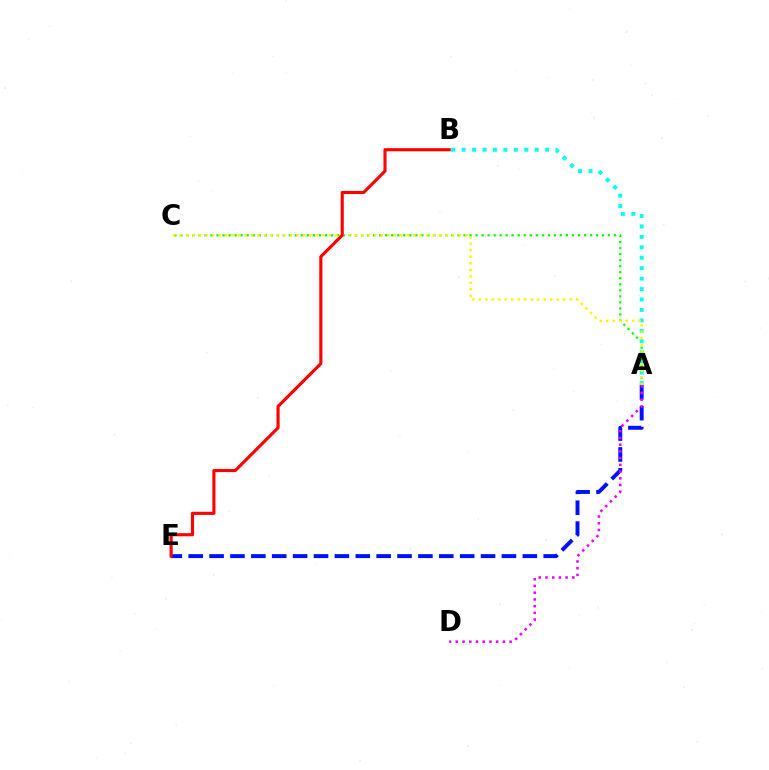{('A', 'E'): [{'color': '#0010ff', 'line_style': 'dashed', 'thickness': 2.84}], ('A', 'C'): [{'color': '#08ff00', 'line_style': 'dotted', 'thickness': 1.64}, {'color': '#fcf500', 'line_style': 'dotted', 'thickness': 1.76}], ('A', 'B'): [{'color': '#00fff6', 'line_style': 'dotted', 'thickness': 2.84}], ('B', 'E'): [{'color': '#ff0000', 'line_style': 'solid', 'thickness': 2.25}], ('A', 'D'): [{'color': '#ee00ff', 'line_style': 'dotted', 'thickness': 1.83}]}